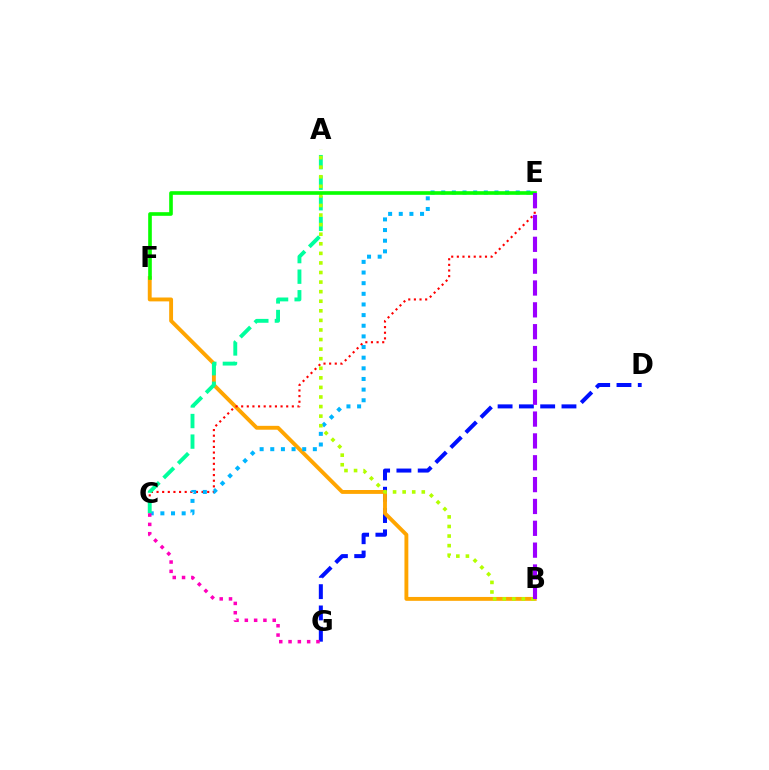{('D', 'G'): [{'color': '#0010ff', 'line_style': 'dashed', 'thickness': 2.89}], ('B', 'F'): [{'color': '#ffa500', 'line_style': 'solid', 'thickness': 2.79}], ('C', 'E'): [{'color': '#ff0000', 'line_style': 'dotted', 'thickness': 1.53}, {'color': '#00b5ff', 'line_style': 'dotted', 'thickness': 2.89}], ('A', 'C'): [{'color': '#00ff9d', 'line_style': 'dashed', 'thickness': 2.79}], ('C', 'G'): [{'color': '#ff00bd', 'line_style': 'dotted', 'thickness': 2.53}], ('A', 'B'): [{'color': '#b3ff00', 'line_style': 'dotted', 'thickness': 2.6}], ('E', 'F'): [{'color': '#08ff00', 'line_style': 'solid', 'thickness': 2.61}], ('B', 'E'): [{'color': '#9b00ff', 'line_style': 'dashed', 'thickness': 2.97}]}